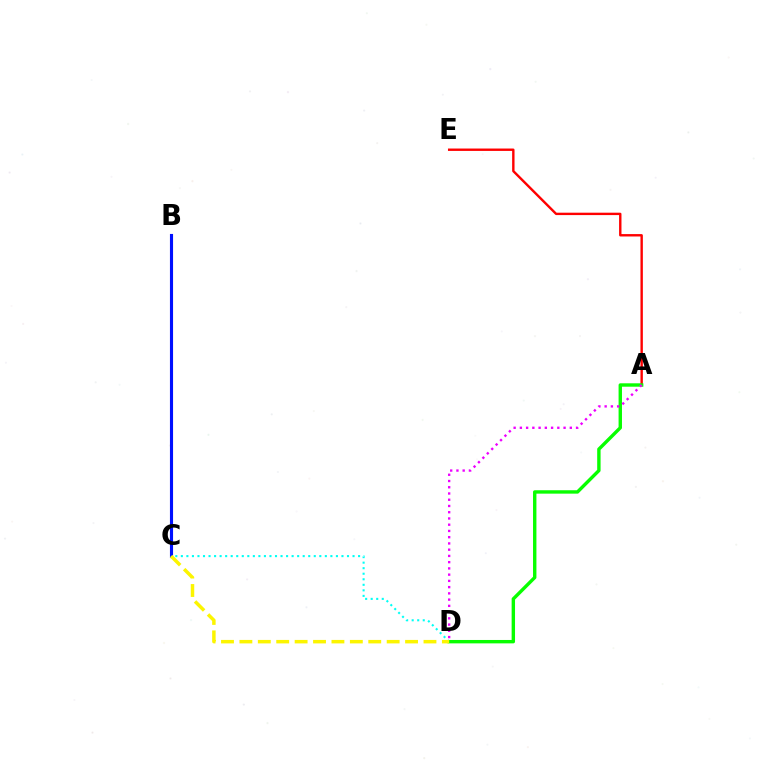{('C', 'D'): [{'color': '#00fff6', 'line_style': 'dotted', 'thickness': 1.5}, {'color': '#fcf500', 'line_style': 'dashed', 'thickness': 2.5}], ('A', 'E'): [{'color': '#ff0000', 'line_style': 'solid', 'thickness': 1.72}], ('A', 'D'): [{'color': '#08ff00', 'line_style': 'solid', 'thickness': 2.45}, {'color': '#ee00ff', 'line_style': 'dotted', 'thickness': 1.7}], ('B', 'C'): [{'color': '#0010ff', 'line_style': 'solid', 'thickness': 2.24}]}